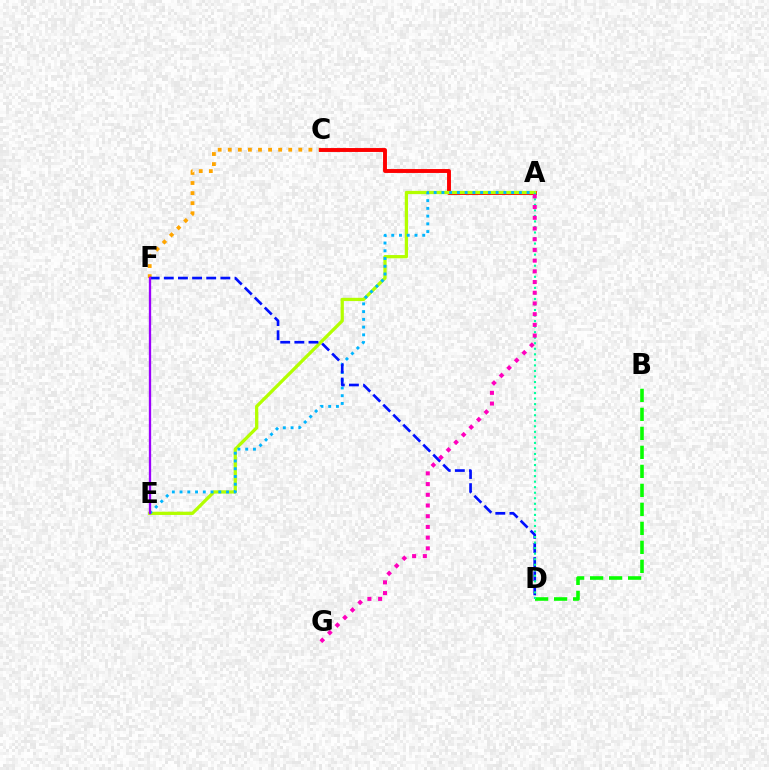{('C', 'F'): [{'color': '#ffa500', 'line_style': 'dotted', 'thickness': 2.74}], ('A', 'C'): [{'color': '#ff0000', 'line_style': 'solid', 'thickness': 2.81}], ('A', 'E'): [{'color': '#b3ff00', 'line_style': 'solid', 'thickness': 2.34}, {'color': '#00b5ff', 'line_style': 'dotted', 'thickness': 2.1}], ('B', 'D'): [{'color': '#08ff00', 'line_style': 'dashed', 'thickness': 2.58}], ('D', 'F'): [{'color': '#0010ff', 'line_style': 'dashed', 'thickness': 1.92}], ('A', 'D'): [{'color': '#00ff9d', 'line_style': 'dotted', 'thickness': 1.5}], ('E', 'F'): [{'color': '#9b00ff', 'line_style': 'solid', 'thickness': 1.67}], ('A', 'G'): [{'color': '#ff00bd', 'line_style': 'dotted', 'thickness': 2.91}]}